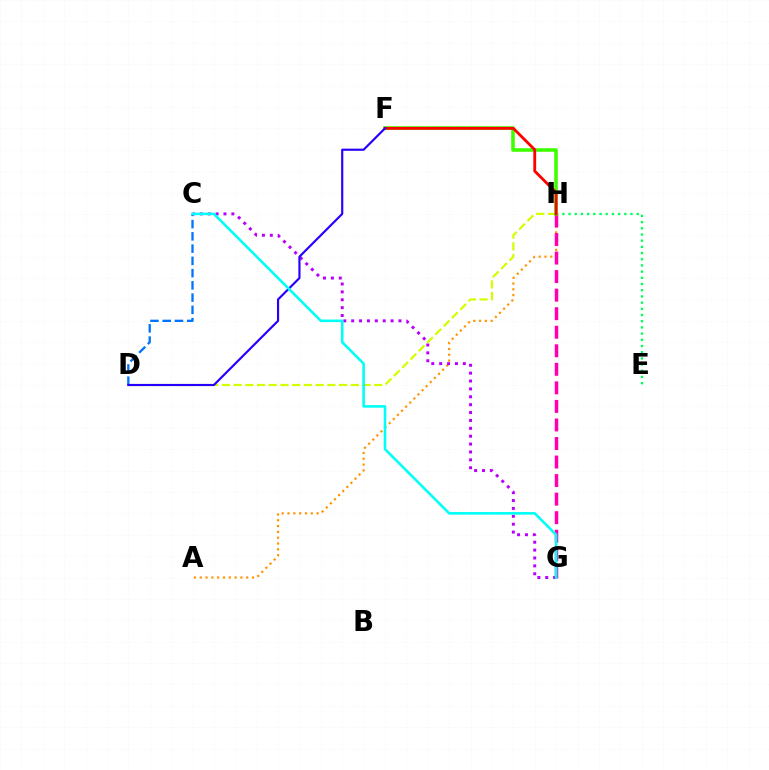{('A', 'H'): [{'color': '#ff9400', 'line_style': 'dotted', 'thickness': 1.58}], ('C', 'G'): [{'color': '#b900ff', 'line_style': 'dotted', 'thickness': 2.14}, {'color': '#00fff6', 'line_style': 'solid', 'thickness': 1.86}], ('G', 'H'): [{'color': '#ff00ac', 'line_style': 'dashed', 'thickness': 2.52}], ('E', 'H'): [{'color': '#00ff5c', 'line_style': 'dotted', 'thickness': 1.68}], ('D', 'H'): [{'color': '#d1ff00', 'line_style': 'dashed', 'thickness': 1.59}], ('F', 'H'): [{'color': '#3dff00', 'line_style': 'solid', 'thickness': 2.58}, {'color': '#ff0000', 'line_style': 'solid', 'thickness': 2.03}], ('C', 'D'): [{'color': '#0074ff', 'line_style': 'dashed', 'thickness': 1.66}], ('D', 'F'): [{'color': '#2500ff', 'line_style': 'solid', 'thickness': 1.55}]}